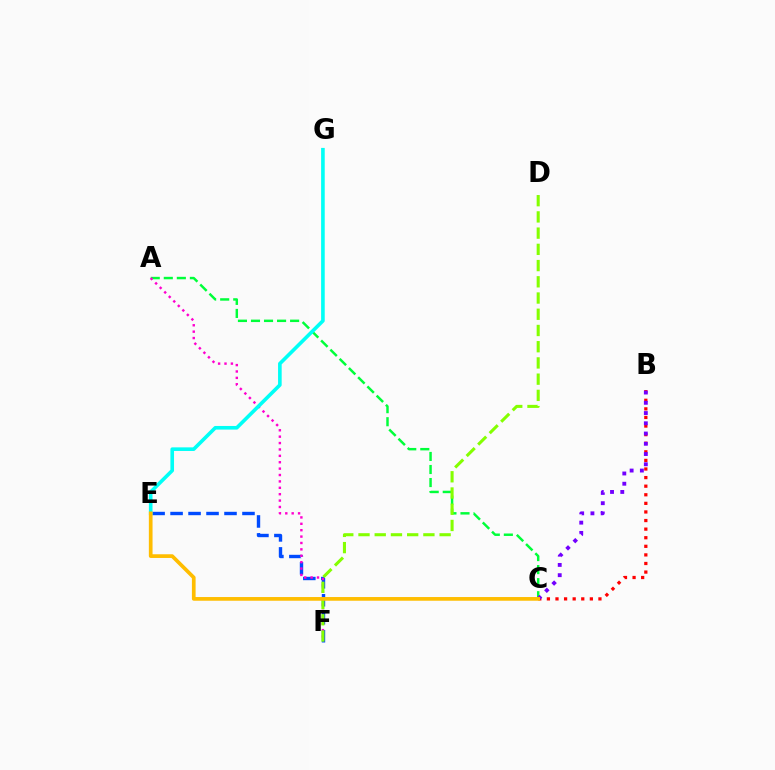{('A', 'C'): [{'color': '#00ff39', 'line_style': 'dashed', 'thickness': 1.77}], ('E', 'F'): [{'color': '#004bff', 'line_style': 'dashed', 'thickness': 2.44}], ('B', 'C'): [{'color': '#ff0000', 'line_style': 'dotted', 'thickness': 2.33}, {'color': '#7200ff', 'line_style': 'dotted', 'thickness': 2.78}], ('A', 'F'): [{'color': '#ff00cf', 'line_style': 'dotted', 'thickness': 1.74}], ('D', 'F'): [{'color': '#84ff00', 'line_style': 'dashed', 'thickness': 2.2}], ('E', 'G'): [{'color': '#00fff6', 'line_style': 'solid', 'thickness': 2.6}], ('C', 'E'): [{'color': '#ffbd00', 'line_style': 'solid', 'thickness': 2.66}]}